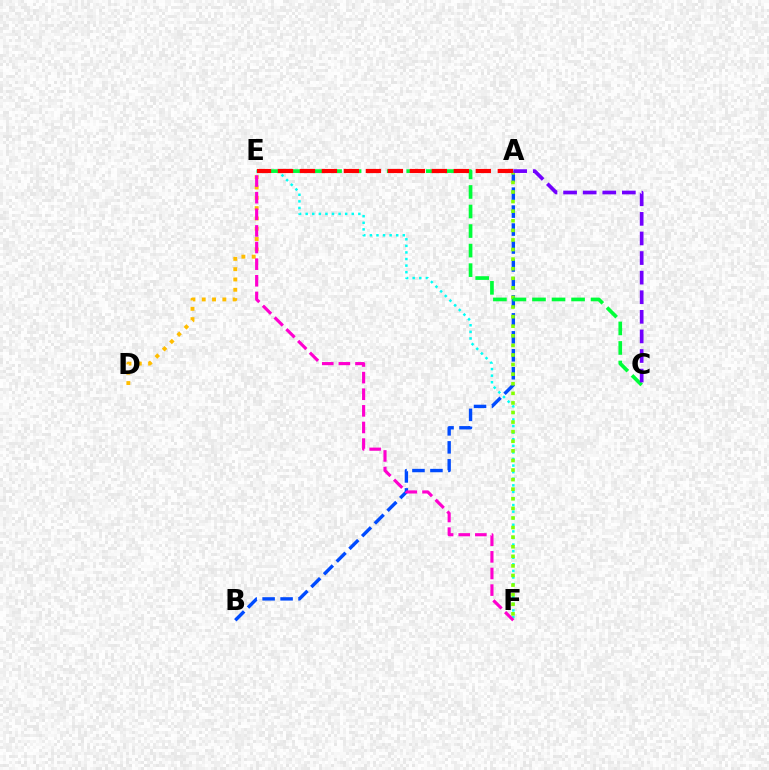{('A', 'B'): [{'color': '#004bff', 'line_style': 'dashed', 'thickness': 2.44}], ('E', 'F'): [{'color': '#00fff6', 'line_style': 'dotted', 'thickness': 1.79}, {'color': '#ff00cf', 'line_style': 'dashed', 'thickness': 2.26}], ('D', 'E'): [{'color': '#ffbd00', 'line_style': 'dotted', 'thickness': 2.8}], ('A', 'F'): [{'color': '#84ff00', 'line_style': 'dotted', 'thickness': 2.6}], ('C', 'E'): [{'color': '#00ff39', 'line_style': 'dashed', 'thickness': 2.66}], ('A', 'E'): [{'color': '#ff0000', 'line_style': 'dashed', 'thickness': 2.99}], ('A', 'C'): [{'color': '#7200ff', 'line_style': 'dashed', 'thickness': 2.66}]}